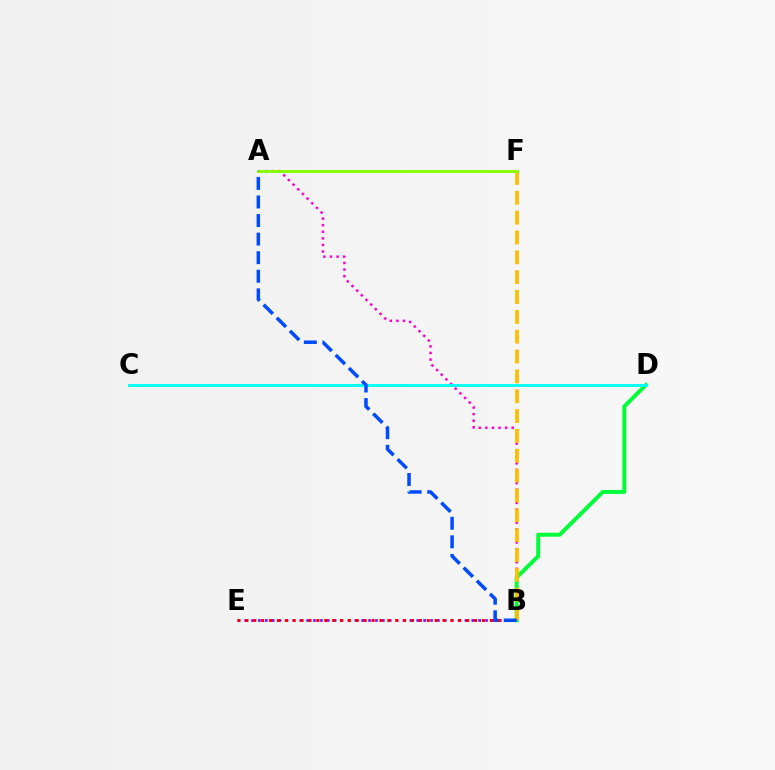{('A', 'B'): [{'color': '#ff00cf', 'line_style': 'dotted', 'thickness': 1.79}, {'color': '#004bff', 'line_style': 'dashed', 'thickness': 2.52}], ('B', 'D'): [{'color': '#00ff39', 'line_style': 'solid', 'thickness': 2.84}], ('B', 'E'): [{'color': '#7200ff', 'line_style': 'dotted', 'thickness': 1.87}, {'color': '#ff0000', 'line_style': 'dotted', 'thickness': 2.14}], ('B', 'F'): [{'color': '#ffbd00', 'line_style': 'dashed', 'thickness': 2.7}], ('A', 'F'): [{'color': '#84ff00', 'line_style': 'solid', 'thickness': 2.05}], ('C', 'D'): [{'color': '#00fff6', 'line_style': 'solid', 'thickness': 2.05}]}